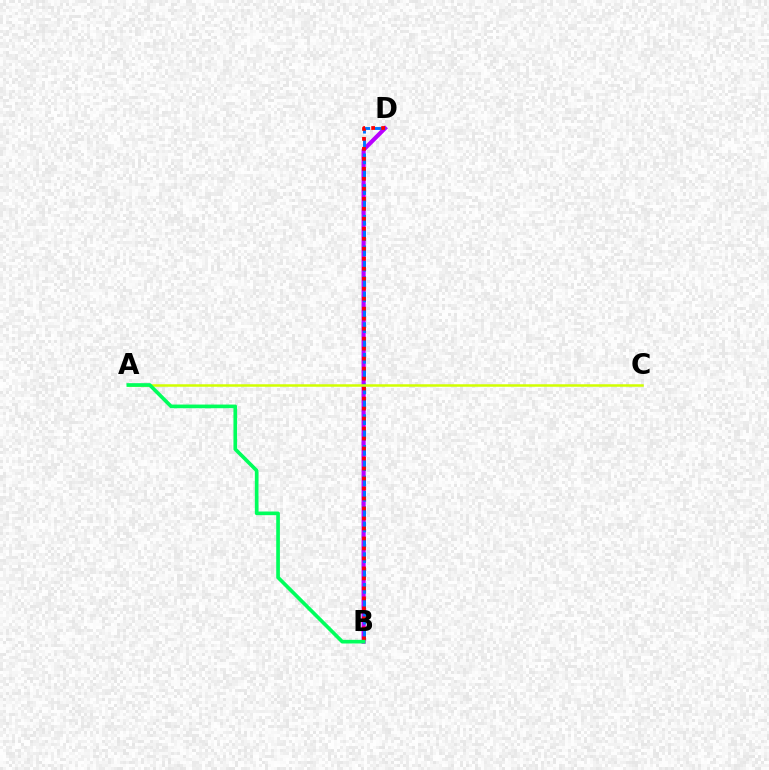{('B', 'D'): [{'color': '#b900ff', 'line_style': 'solid', 'thickness': 2.98}, {'color': '#0074ff', 'line_style': 'dashed', 'thickness': 2.08}, {'color': '#ff0000', 'line_style': 'dotted', 'thickness': 2.71}], ('A', 'C'): [{'color': '#d1ff00', 'line_style': 'solid', 'thickness': 1.81}], ('A', 'B'): [{'color': '#00ff5c', 'line_style': 'solid', 'thickness': 2.64}]}